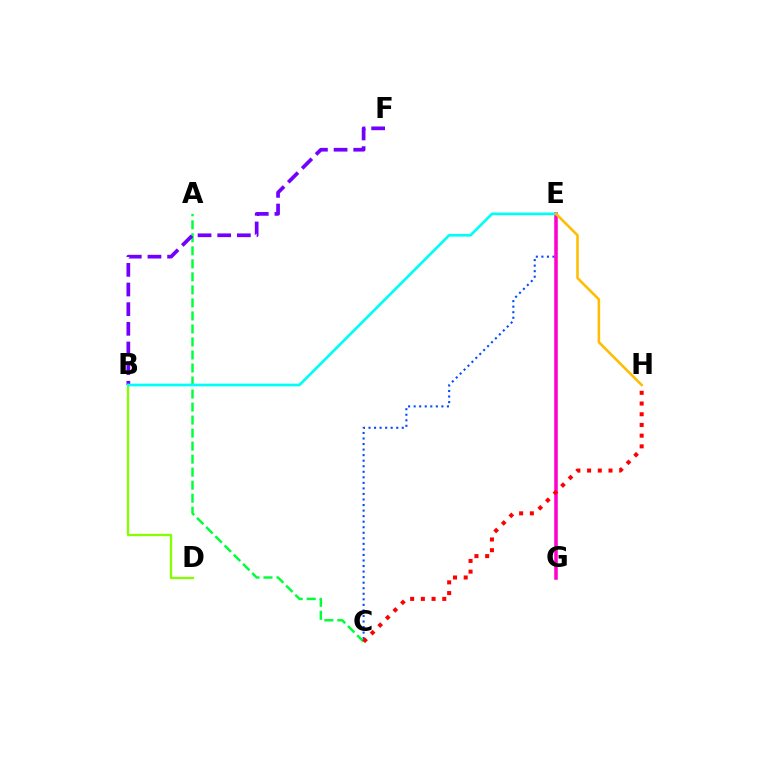{('C', 'E'): [{'color': '#004bff', 'line_style': 'dotted', 'thickness': 1.51}], ('B', 'D'): [{'color': '#84ff00', 'line_style': 'solid', 'thickness': 1.66}], ('A', 'C'): [{'color': '#00ff39', 'line_style': 'dashed', 'thickness': 1.77}], ('E', 'G'): [{'color': '#ff00cf', 'line_style': 'solid', 'thickness': 2.55}], ('B', 'F'): [{'color': '#7200ff', 'line_style': 'dashed', 'thickness': 2.67}], ('B', 'E'): [{'color': '#00fff6', 'line_style': 'solid', 'thickness': 1.95}], ('C', 'H'): [{'color': '#ff0000', 'line_style': 'dotted', 'thickness': 2.91}], ('E', 'H'): [{'color': '#ffbd00', 'line_style': 'solid', 'thickness': 1.85}]}